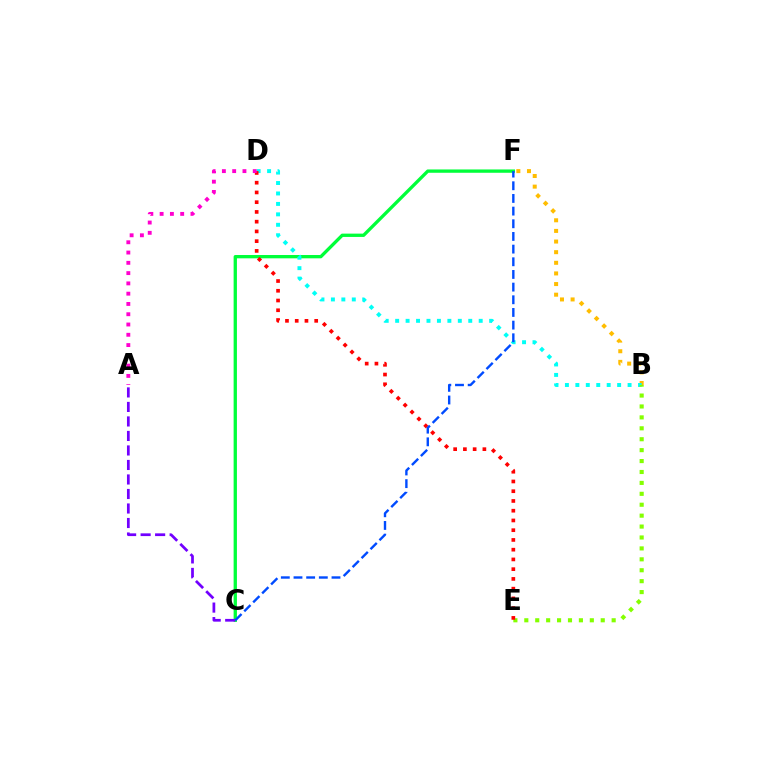{('C', 'F'): [{'color': '#00ff39', 'line_style': 'solid', 'thickness': 2.39}, {'color': '#004bff', 'line_style': 'dashed', 'thickness': 1.72}], ('B', 'F'): [{'color': '#ffbd00', 'line_style': 'dotted', 'thickness': 2.89}], ('A', 'C'): [{'color': '#7200ff', 'line_style': 'dashed', 'thickness': 1.97}], ('B', 'D'): [{'color': '#00fff6', 'line_style': 'dotted', 'thickness': 2.84}], ('B', 'E'): [{'color': '#84ff00', 'line_style': 'dotted', 'thickness': 2.97}], ('D', 'E'): [{'color': '#ff0000', 'line_style': 'dotted', 'thickness': 2.65}], ('A', 'D'): [{'color': '#ff00cf', 'line_style': 'dotted', 'thickness': 2.79}]}